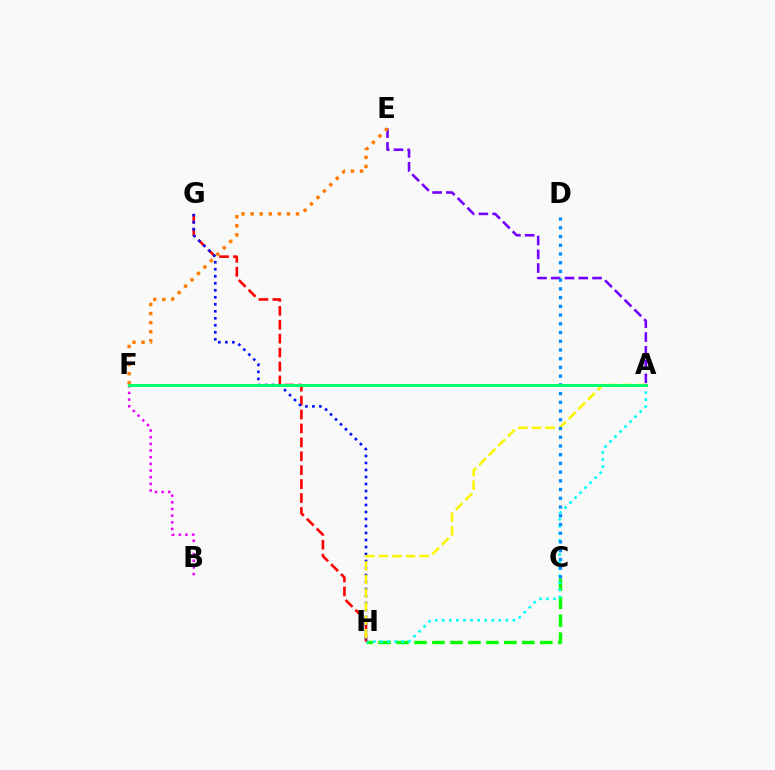{('C', 'H'): [{'color': '#08ff00', 'line_style': 'dashed', 'thickness': 2.44}], ('A', 'F'): [{'color': '#ff0094', 'line_style': 'solid', 'thickness': 2.11}, {'color': '#84ff00', 'line_style': 'solid', 'thickness': 2.14}, {'color': '#00ff74', 'line_style': 'solid', 'thickness': 2.02}], ('A', 'H'): [{'color': '#00fff6', 'line_style': 'dotted', 'thickness': 1.92}, {'color': '#fcf500', 'line_style': 'dashed', 'thickness': 1.85}], ('G', 'H'): [{'color': '#ff0000', 'line_style': 'dashed', 'thickness': 1.89}, {'color': '#0010ff', 'line_style': 'dotted', 'thickness': 1.9}], ('B', 'F'): [{'color': '#ee00ff', 'line_style': 'dotted', 'thickness': 1.81}], ('A', 'E'): [{'color': '#7200ff', 'line_style': 'dashed', 'thickness': 1.87}], ('E', 'F'): [{'color': '#ff7c00', 'line_style': 'dotted', 'thickness': 2.47}], ('C', 'D'): [{'color': '#008cff', 'line_style': 'dotted', 'thickness': 2.37}]}